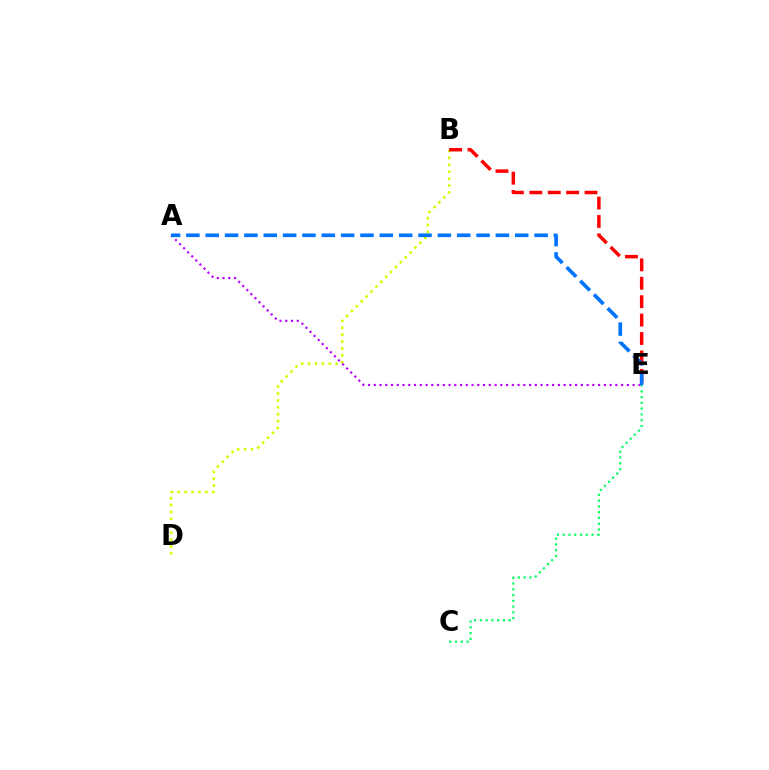{('B', 'D'): [{'color': '#d1ff00', 'line_style': 'dotted', 'thickness': 1.88}], ('C', 'E'): [{'color': '#00ff5c', 'line_style': 'dotted', 'thickness': 1.57}], ('B', 'E'): [{'color': '#ff0000', 'line_style': 'dashed', 'thickness': 2.5}], ('A', 'E'): [{'color': '#b900ff', 'line_style': 'dotted', 'thickness': 1.56}, {'color': '#0074ff', 'line_style': 'dashed', 'thickness': 2.63}]}